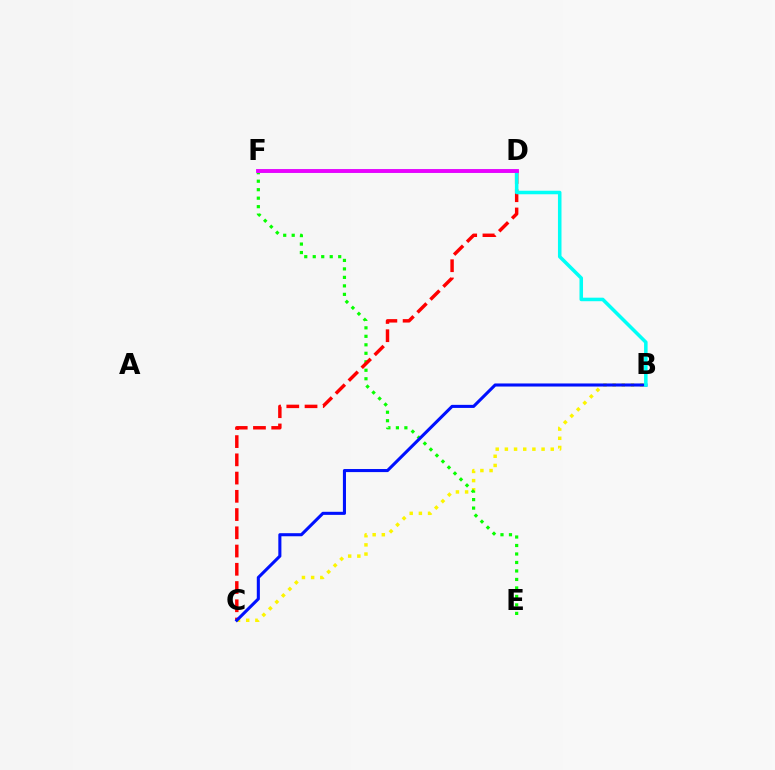{('B', 'C'): [{'color': '#fcf500', 'line_style': 'dotted', 'thickness': 2.49}, {'color': '#0010ff', 'line_style': 'solid', 'thickness': 2.21}], ('E', 'F'): [{'color': '#08ff00', 'line_style': 'dotted', 'thickness': 2.31}], ('C', 'D'): [{'color': '#ff0000', 'line_style': 'dashed', 'thickness': 2.48}], ('B', 'F'): [{'color': '#00fff6', 'line_style': 'solid', 'thickness': 2.54}], ('D', 'F'): [{'color': '#ee00ff', 'line_style': 'solid', 'thickness': 2.77}]}